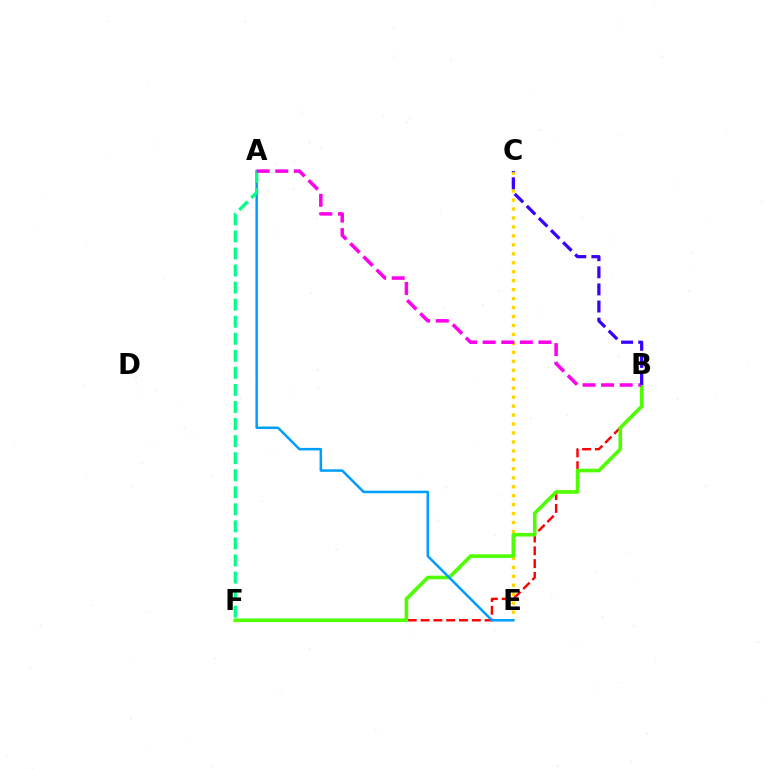{('C', 'E'): [{'color': '#ffd500', 'line_style': 'dotted', 'thickness': 2.43}], ('B', 'F'): [{'color': '#ff0000', 'line_style': 'dashed', 'thickness': 1.74}, {'color': '#4fff00', 'line_style': 'solid', 'thickness': 2.6}], ('A', 'E'): [{'color': '#009eff', 'line_style': 'solid', 'thickness': 1.81}], ('A', 'F'): [{'color': '#00ff86', 'line_style': 'dashed', 'thickness': 2.32}], ('A', 'B'): [{'color': '#ff00ed', 'line_style': 'dashed', 'thickness': 2.52}], ('B', 'C'): [{'color': '#3700ff', 'line_style': 'dashed', 'thickness': 2.33}]}